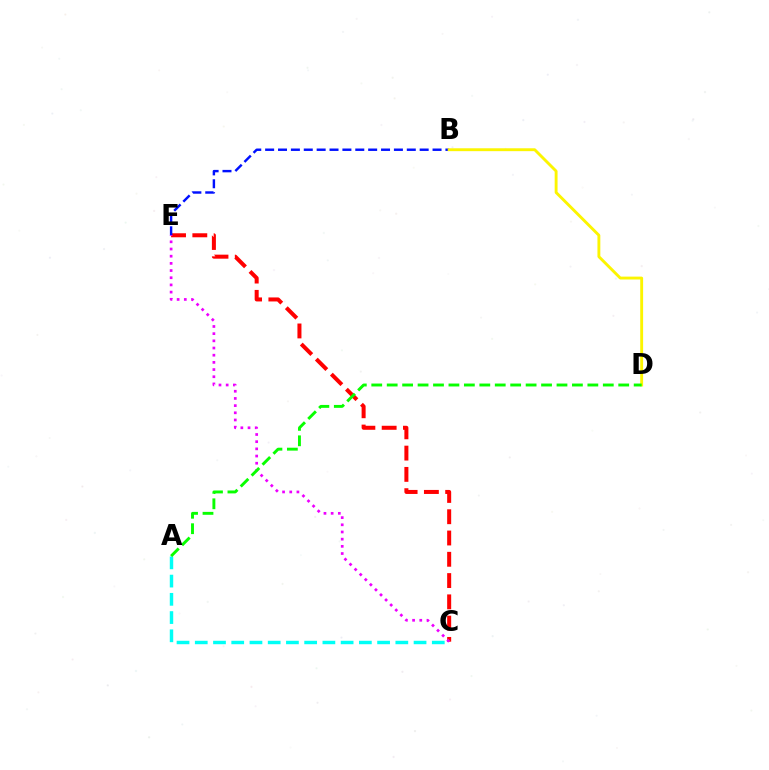{('C', 'E'): [{'color': '#ff0000', 'line_style': 'dashed', 'thickness': 2.89}, {'color': '#ee00ff', 'line_style': 'dotted', 'thickness': 1.95}], ('B', 'E'): [{'color': '#0010ff', 'line_style': 'dashed', 'thickness': 1.75}], ('B', 'D'): [{'color': '#fcf500', 'line_style': 'solid', 'thickness': 2.07}], ('A', 'C'): [{'color': '#00fff6', 'line_style': 'dashed', 'thickness': 2.48}], ('A', 'D'): [{'color': '#08ff00', 'line_style': 'dashed', 'thickness': 2.1}]}